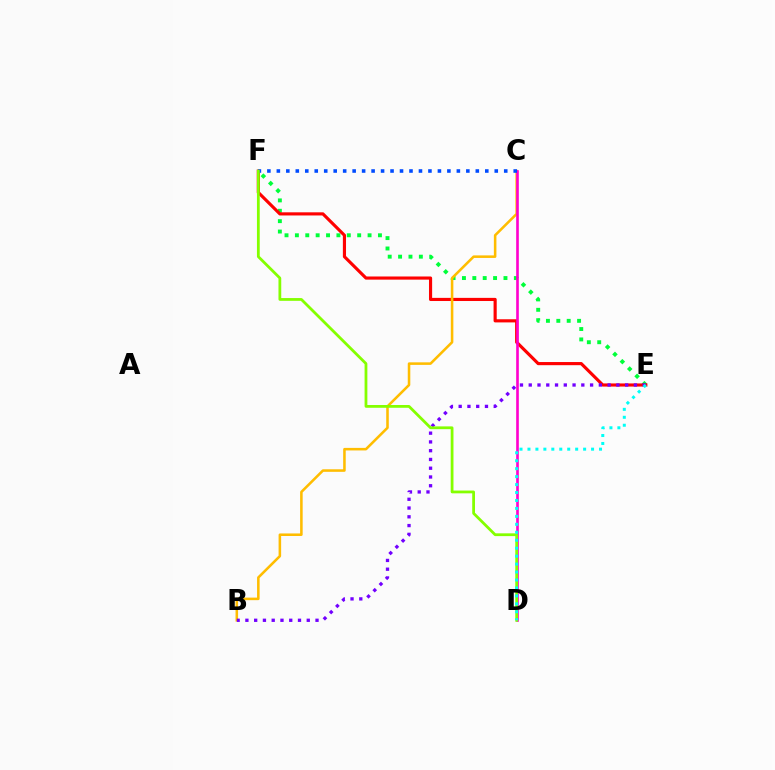{('E', 'F'): [{'color': '#00ff39', 'line_style': 'dotted', 'thickness': 2.82}, {'color': '#ff0000', 'line_style': 'solid', 'thickness': 2.26}], ('B', 'C'): [{'color': '#ffbd00', 'line_style': 'solid', 'thickness': 1.84}], ('B', 'E'): [{'color': '#7200ff', 'line_style': 'dotted', 'thickness': 2.38}], ('C', 'D'): [{'color': '#ff00cf', 'line_style': 'solid', 'thickness': 1.9}], ('C', 'F'): [{'color': '#004bff', 'line_style': 'dotted', 'thickness': 2.57}], ('D', 'F'): [{'color': '#84ff00', 'line_style': 'solid', 'thickness': 2.0}], ('D', 'E'): [{'color': '#00fff6', 'line_style': 'dotted', 'thickness': 2.16}]}